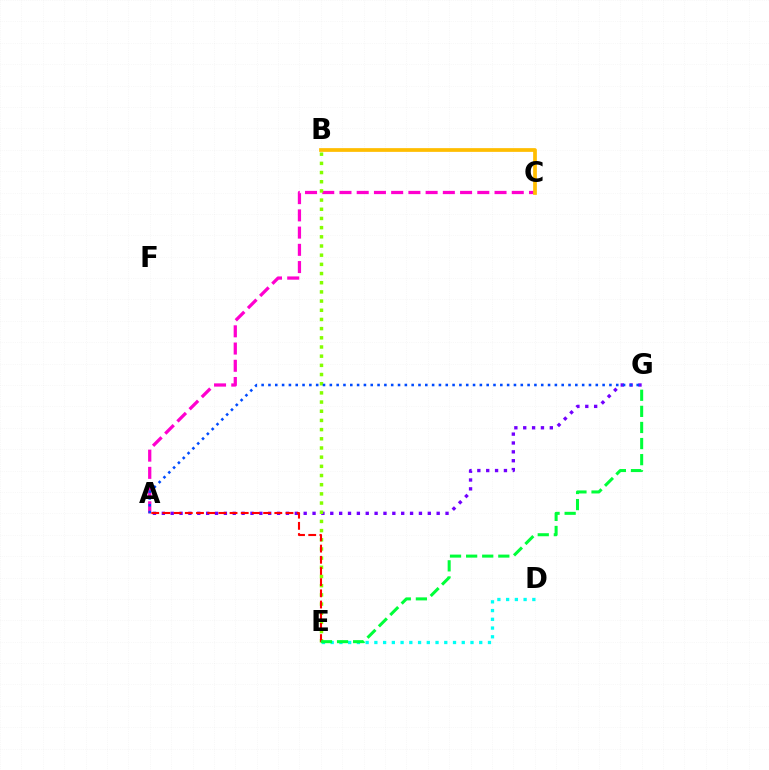{('D', 'E'): [{'color': '#00fff6', 'line_style': 'dotted', 'thickness': 2.37}], ('A', 'C'): [{'color': '#ff00cf', 'line_style': 'dashed', 'thickness': 2.34}], ('A', 'G'): [{'color': '#7200ff', 'line_style': 'dotted', 'thickness': 2.41}, {'color': '#004bff', 'line_style': 'dotted', 'thickness': 1.85}], ('B', 'E'): [{'color': '#84ff00', 'line_style': 'dotted', 'thickness': 2.49}], ('B', 'C'): [{'color': '#ffbd00', 'line_style': 'solid', 'thickness': 2.68}], ('A', 'E'): [{'color': '#ff0000', 'line_style': 'dashed', 'thickness': 1.52}], ('E', 'G'): [{'color': '#00ff39', 'line_style': 'dashed', 'thickness': 2.19}]}